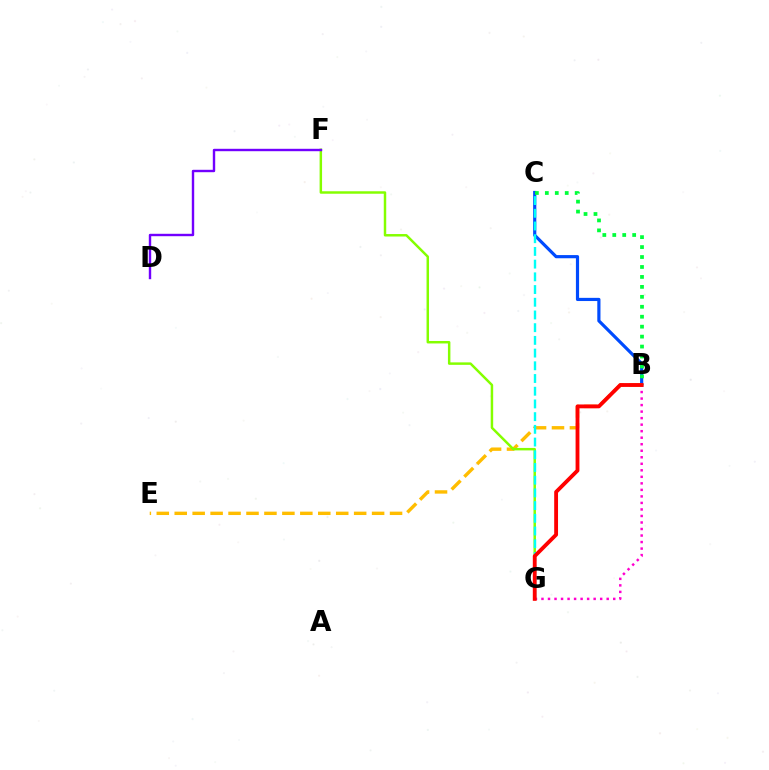{('B', 'C'): [{'color': '#004bff', 'line_style': 'solid', 'thickness': 2.29}, {'color': '#00ff39', 'line_style': 'dotted', 'thickness': 2.7}], ('B', 'E'): [{'color': '#ffbd00', 'line_style': 'dashed', 'thickness': 2.44}], ('F', 'G'): [{'color': '#84ff00', 'line_style': 'solid', 'thickness': 1.78}], ('B', 'G'): [{'color': '#ff00cf', 'line_style': 'dotted', 'thickness': 1.77}, {'color': '#ff0000', 'line_style': 'solid', 'thickness': 2.76}], ('D', 'F'): [{'color': '#7200ff', 'line_style': 'solid', 'thickness': 1.73}], ('C', 'G'): [{'color': '#00fff6', 'line_style': 'dashed', 'thickness': 1.73}]}